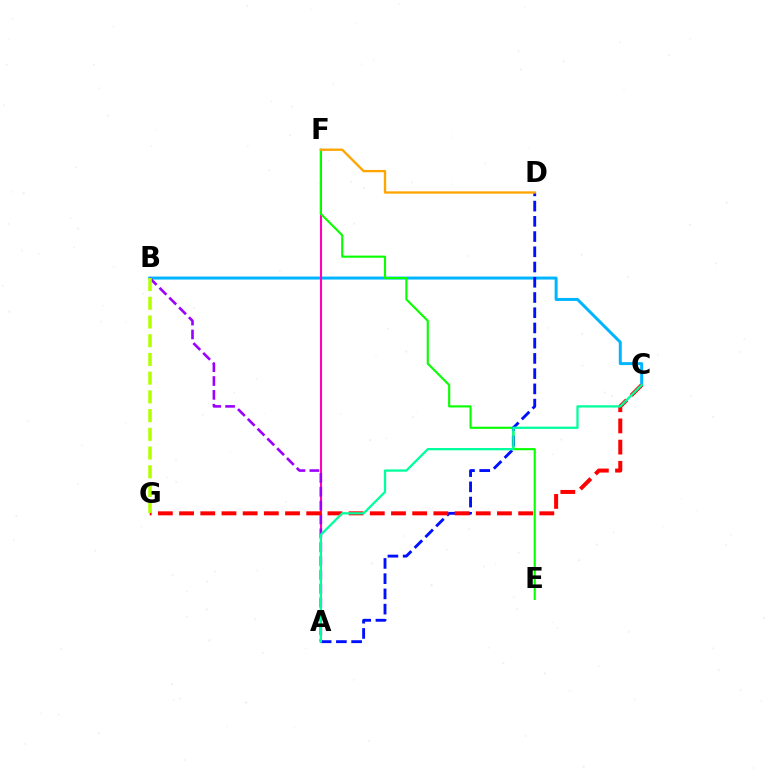{('B', 'C'): [{'color': '#00b5ff', 'line_style': 'solid', 'thickness': 2.14}], ('A', 'F'): [{'color': '#ff00bd', 'line_style': 'solid', 'thickness': 1.5}], ('A', 'B'): [{'color': '#9b00ff', 'line_style': 'dashed', 'thickness': 1.88}], ('E', 'F'): [{'color': '#08ff00', 'line_style': 'solid', 'thickness': 1.53}], ('A', 'D'): [{'color': '#0010ff', 'line_style': 'dashed', 'thickness': 2.07}], ('D', 'F'): [{'color': '#ffa500', 'line_style': 'solid', 'thickness': 1.68}], ('C', 'G'): [{'color': '#ff0000', 'line_style': 'dashed', 'thickness': 2.88}], ('B', 'G'): [{'color': '#b3ff00', 'line_style': 'dashed', 'thickness': 2.54}], ('A', 'C'): [{'color': '#00ff9d', 'line_style': 'solid', 'thickness': 1.64}]}